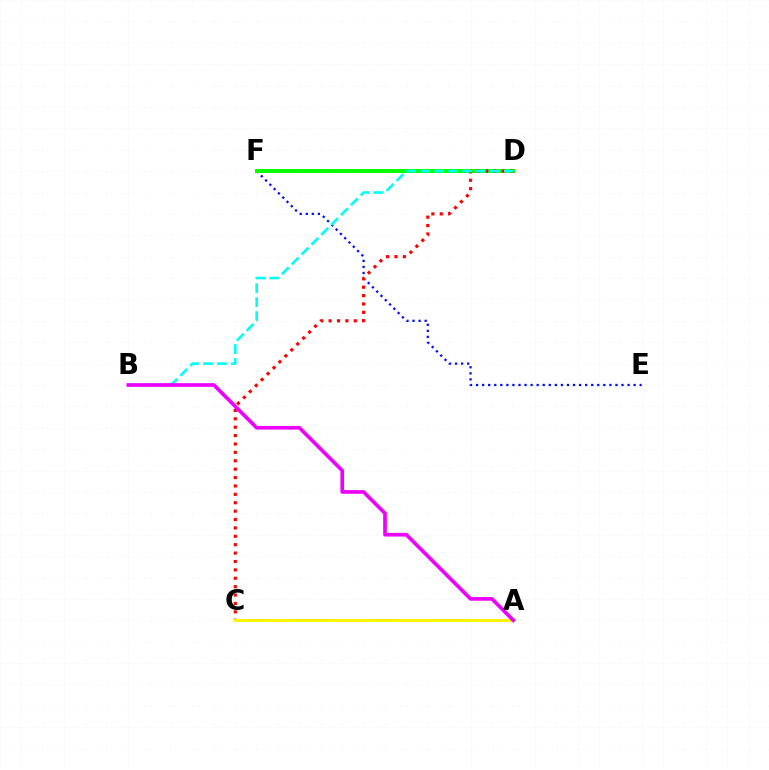{('E', 'F'): [{'color': '#0010ff', 'line_style': 'dotted', 'thickness': 1.65}], ('D', 'F'): [{'color': '#08ff00', 'line_style': 'solid', 'thickness': 2.86}], ('C', 'D'): [{'color': '#ff0000', 'line_style': 'dotted', 'thickness': 2.28}], ('A', 'C'): [{'color': '#fcf500', 'line_style': 'solid', 'thickness': 2.19}], ('B', 'D'): [{'color': '#00fff6', 'line_style': 'dashed', 'thickness': 1.89}], ('A', 'B'): [{'color': '#ee00ff', 'line_style': 'solid', 'thickness': 2.64}]}